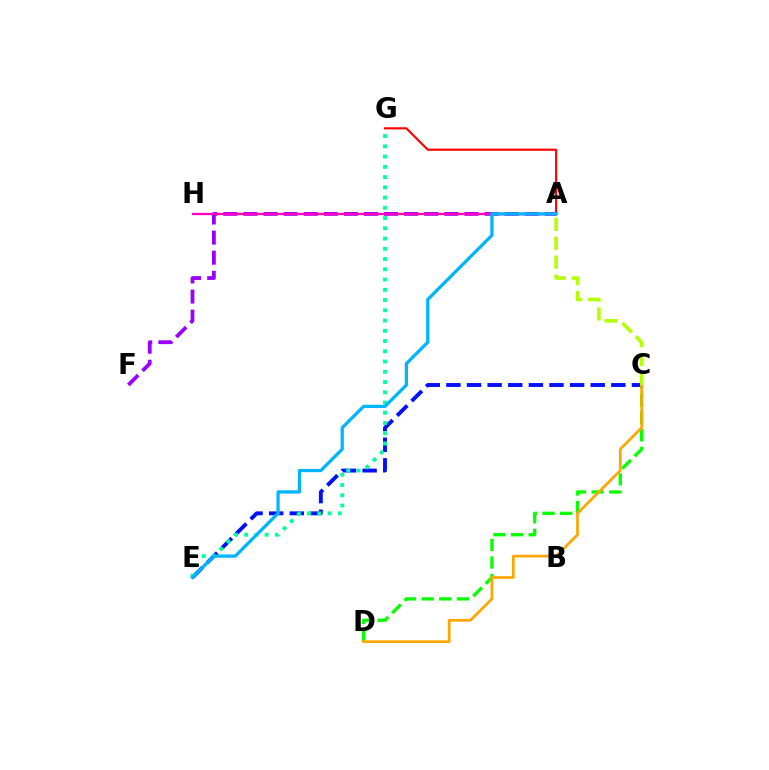{('C', 'E'): [{'color': '#0010ff', 'line_style': 'dashed', 'thickness': 2.8}], ('E', 'G'): [{'color': '#00ff9d', 'line_style': 'dotted', 'thickness': 2.78}], ('A', 'F'): [{'color': '#9b00ff', 'line_style': 'dashed', 'thickness': 2.73}], ('C', 'D'): [{'color': '#08ff00', 'line_style': 'dashed', 'thickness': 2.39}, {'color': '#ffa500', 'line_style': 'solid', 'thickness': 1.95}], ('A', 'G'): [{'color': '#ff0000', 'line_style': 'solid', 'thickness': 1.54}], ('A', 'H'): [{'color': '#ff00bd', 'line_style': 'solid', 'thickness': 1.67}], ('A', 'E'): [{'color': '#00b5ff', 'line_style': 'solid', 'thickness': 2.35}], ('A', 'C'): [{'color': '#b3ff00', 'line_style': 'dashed', 'thickness': 2.57}]}